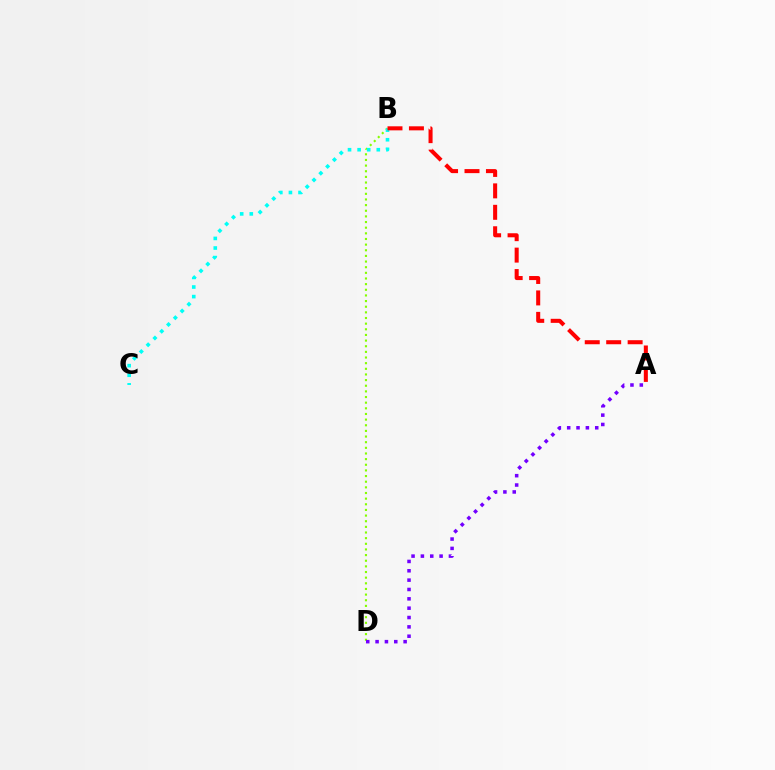{('B', 'D'): [{'color': '#84ff00', 'line_style': 'dotted', 'thickness': 1.53}], ('B', 'C'): [{'color': '#00fff6', 'line_style': 'dotted', 'thickness': 2.61}], ('A', 'D'): [{'color': '#7200ff', 'line_style': 'dotted', 'thickness': 2.54}], ('A', 'B'): [{'color': '#ff0000', 'line_style': 'dashed', 'thickness': 2.91}]}